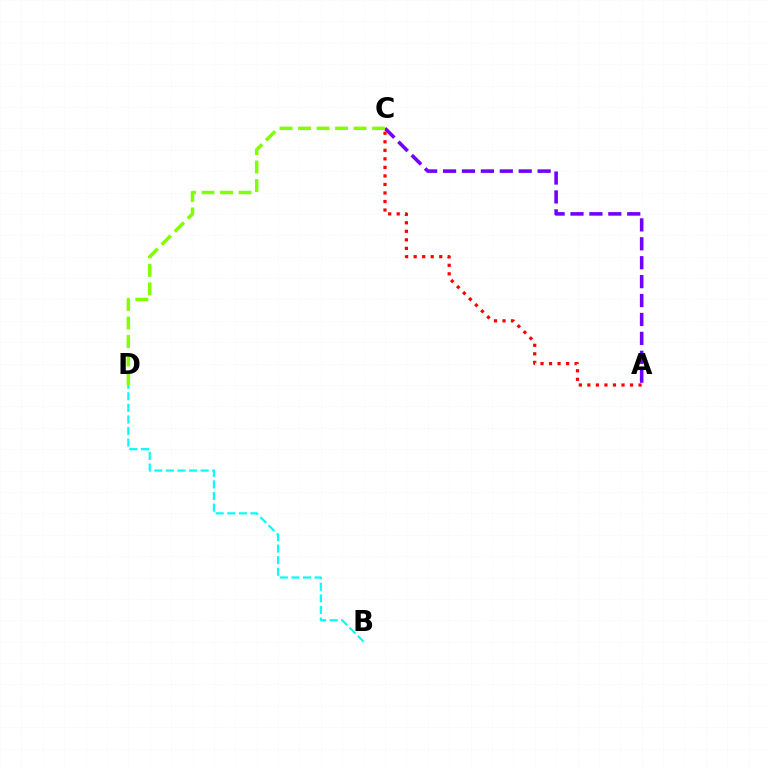{('A', 'C'): [{'color': '#7200ff', 'line_style': 'dashed', 'thickness': 2.57}, {'color': '#ff0000', 'line_style': 'dotted', 'thickness': 2.32}], ('B', 'D'): [{'color': '#00fff6', 'line_style': 'dashed', 'thickness': 1.57}], ('C', 'D'): [{'color': '#84ff00', 'line_style': 'dashed', 'thickness': 2.52}]}